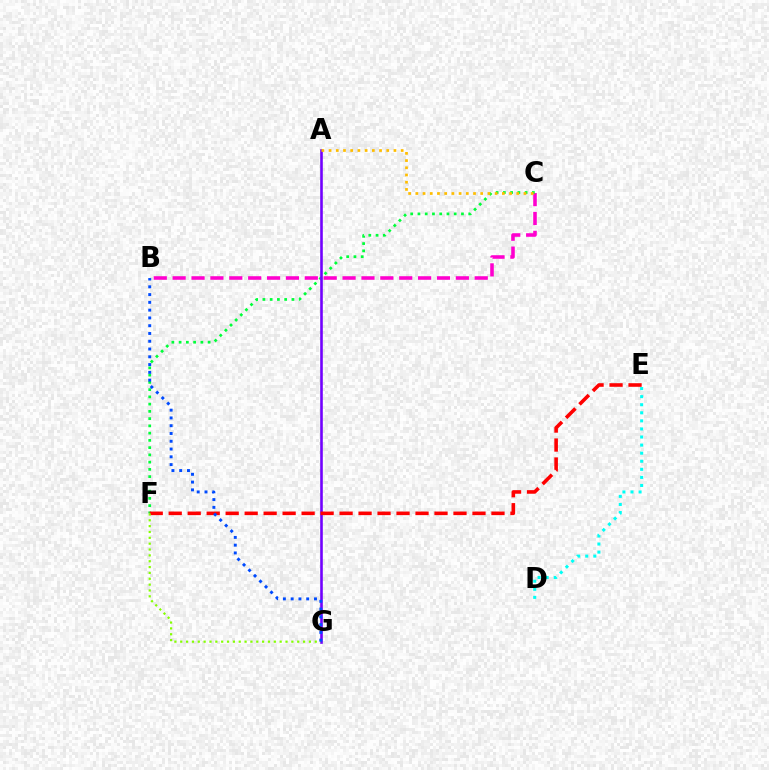{('B', 'C'): [{'color': '#ff00cf', 'line_style': 'dashed', 'thickness': 2.56}], ('C', 'F'): [{'color': '#00ff39', 'line_style': 'dotted', 'thickness': 1.97}], ('D', 'E'): [{'color': '#00fff6', 'line_style': 'dotted', 'thickness': 2.19}], ('A', 'G'): [{'color': '#7200ff', 'line_style': 'solid', 'thickness': 1.87}], ('E', 'F'): [{'color': '#ff0000', 'line_style': 'dashed', 'thickness': 2.58}], ('A', 'C'): [{'color': '#ffbd00', 'line_style': 'dotted', 'thickness': 1.96}], ('F', 'G'): [{'color': '#84ff00', 'line_style': 'dotted', 'thickness': 1.59}], ('B', 'G'): [{'color': '#004bff', 'line_style': 'dotted', 'thickness': 2.11}]}